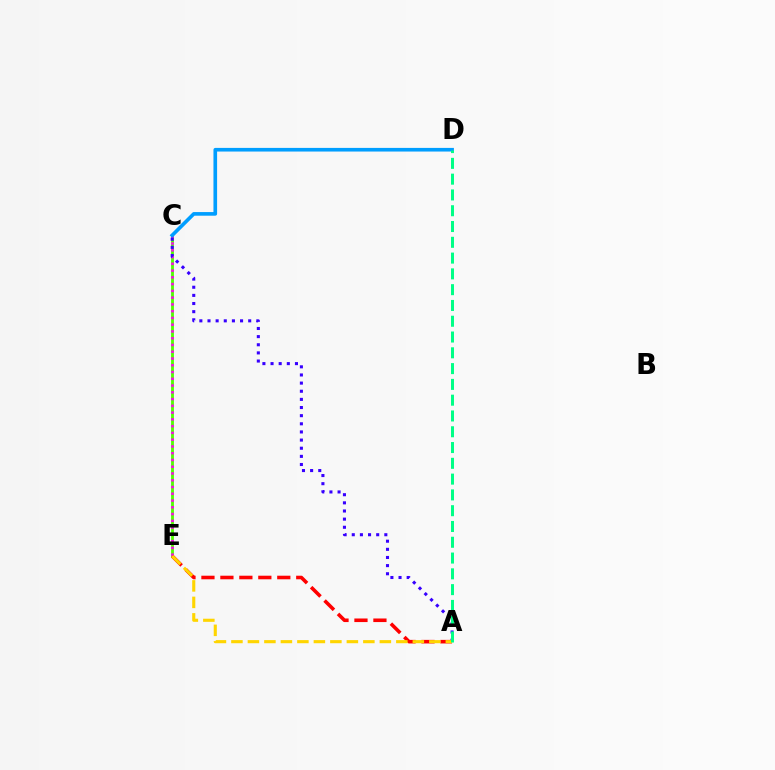{('C', 'E'): [{'color': '#4fff00', 'line_style': 'solid', 'thickness': 2.03}, {'color': '#ff00ed', 'line_style': 'dotted', 'thickness': 1.84}], ('C', 'D'): [{'color': '#009eff', 'line_style': 'solid', 'thickness': 2.62}], ('A', 'C'): [{'color': '#3700ff', 'line_style': 'dotted', 'thickness': 2.21}], ('A', 'E'): [{'color': '#ff0000', 'line_style': 'dashed', 'thickness': 2.58}, {'color': '#ffd500', 'line_style': 'dashed', 'thickness': 2.24}], ('A', 'D'): [{'color': '#00ff86', 'line_style': 'dashed', 'thickness': 2.14}]}